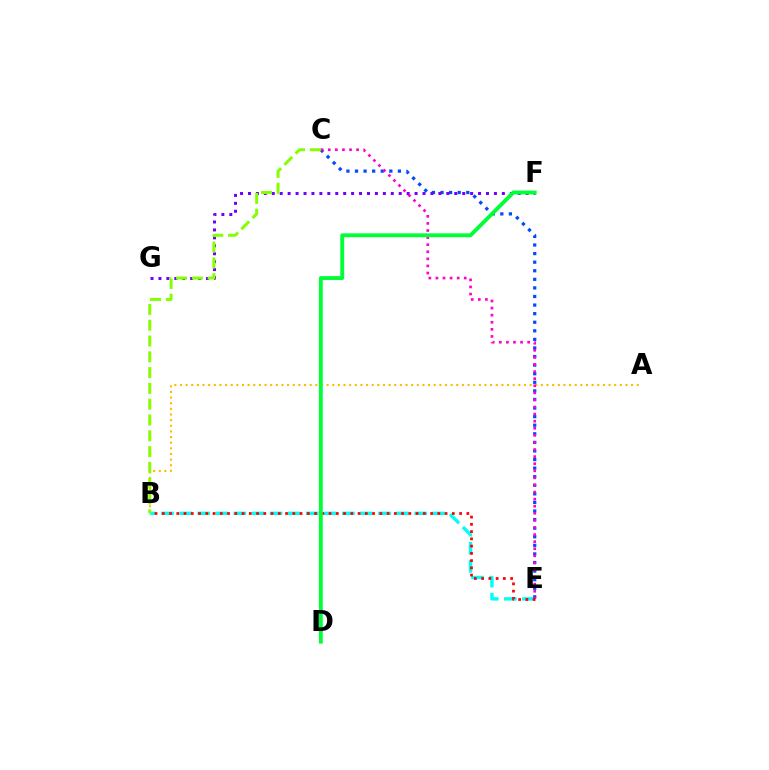{('A', 'B'): [{'color': '#ffbd00', 'line_style': 'dotted', 'thickness': 1.53}], ('B', 'E'): [{'color': '#00fff6', 'line_style': 'dashed', 'thickness': 2.46}, {'color': '#ff0000', 'line_style': 'dotted', 'thickness': 1.97}], ('C', 'E'): [{'color': '#004bff', 'line_style': 'dotted', 'thickness': 2.33}, {'color': '#ff00cf', 'line_style': 'dotted', 'thickness': 1.93}], ('F', 'G'): [{'color': '#7200ff', 'line_style': 'dotted', 'thickness': 2.16}], ('B', 'C'): [{'color': '#84ff00', 'line_style': 'dashed', 'thickness': 2.15}], ('D', 'F'): [{'color': '#00ff39', 'line_style': 'solid', 'thickness': 2.79}]}